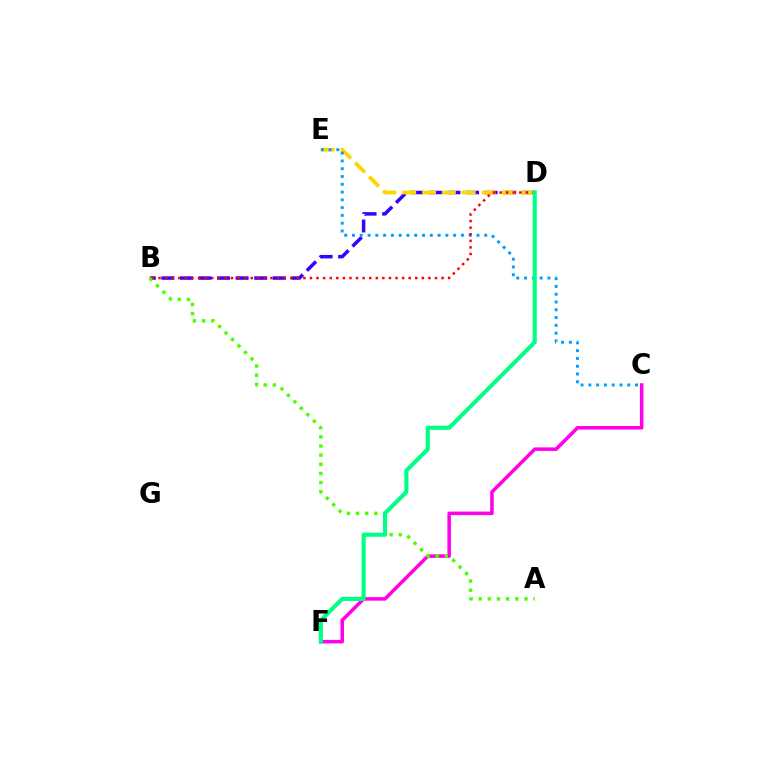{('C', 'F'): [{'color': '#ff00ed', 'line_style': 'solid', 'thickness': 2.54}], ('B', 'D'): [{'color': '#3700ff', 'line_style': 'dashed', 'thickness': 2.52}, {'color': '#ff0000', 'line_style': 'dotted', 'thickness': 1.79}], ('A', 'B'): [{'color': '#4fff00', 'line_style': 'dotted', 'thickness': 2.49}], ('D', 'E'): [{'color': '#ffd500', 'line_style': 'dashed', 'thickness': 2.69}], ('C', 'E'): [{'color': '#009eff', 'line_style': 'dotted', 'thickness': 2.11}], ('D', 'F'): [{'color': '#00ff86', 'line_style': 'solid', 'thickness': 2.96}]}